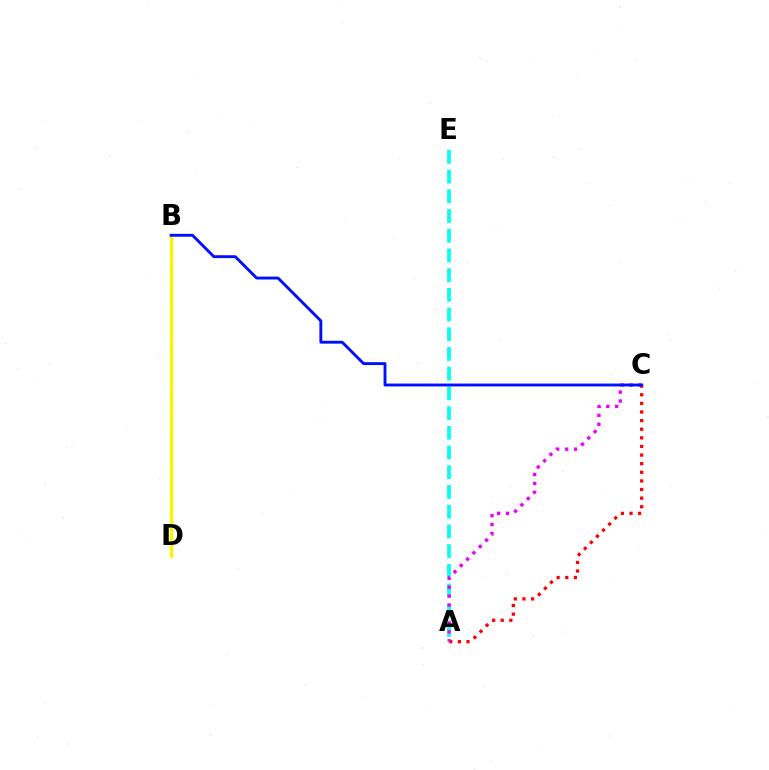{('B', 'D'): [{'color': '#08ff00', 'line_style': 'dotted', 'thickness': 1.51}, {'color': '#fcf500', 'line_style': 'solid', 'thickness': 2.34}], ('A', 'C'): [{'color': '#ff0000', 'line_style': 'dotted', 'thickness': 2.34}, {'color': '#ee00ff', 'line_style': 'dotted', 'thickness': 2.43}], ('A', 'E'): [{'color': '#00fff6', 'line_style': 'dashed', 'thickness': 2.68}], ('B', 'C'): [{'color': '#0010ff', 'line_style': 'solid', 'thickness': 2.08}]}